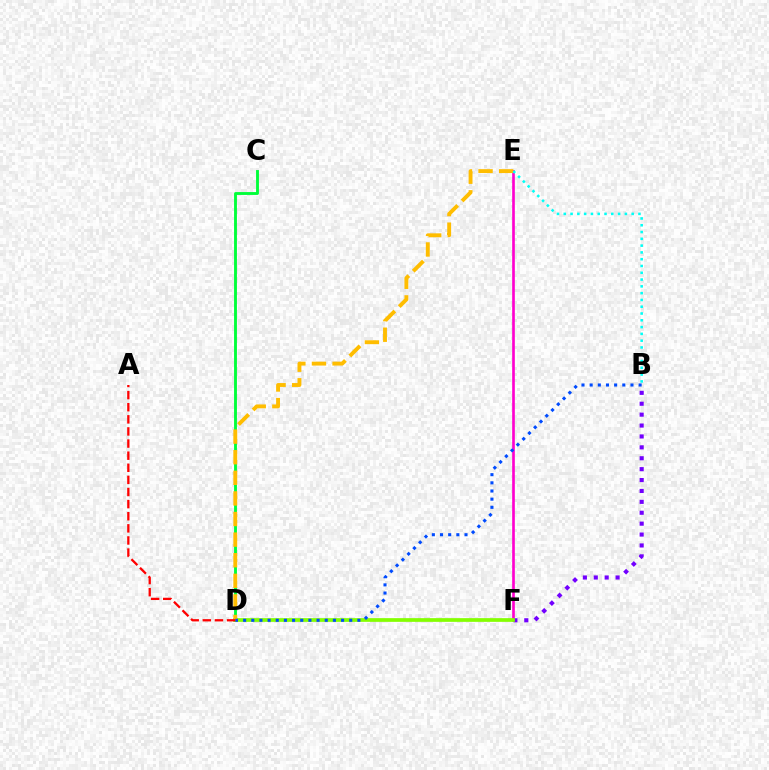{('E', 'F'): [{'color': '#ff00cf', 'line_style': 'solid', 'thickness': 1.91}], ('C', 'D'): [{'color': '#00ff39', 'line_style': 'solid', 'thickness': 2.06}], ('B', 'F'): [{'color': '#7200ff', 'line_style': 'dotted', 'thickness': 2.96}], ('D', 'F'): [{'color': '#84ff00', 'line_style': 'solid', 'thickness': 2.67}], ('D', 'E'): [{'color': '#ffbd00', 'line_style': 'dashed', 'thickness': 2.8}], ('B', 'D'): [{'color': '#004bff', 'line_style': 'dotted', 'thickness': 2.22}], ('A', 'D'): [{'color': '#ff0000', 'line_style': 'dashed', 'thickness': 1.65}], ('B', 'E'): [{'color': '#00fff6', 'line_style': 'dotted', 'thickness': 1.84}]}